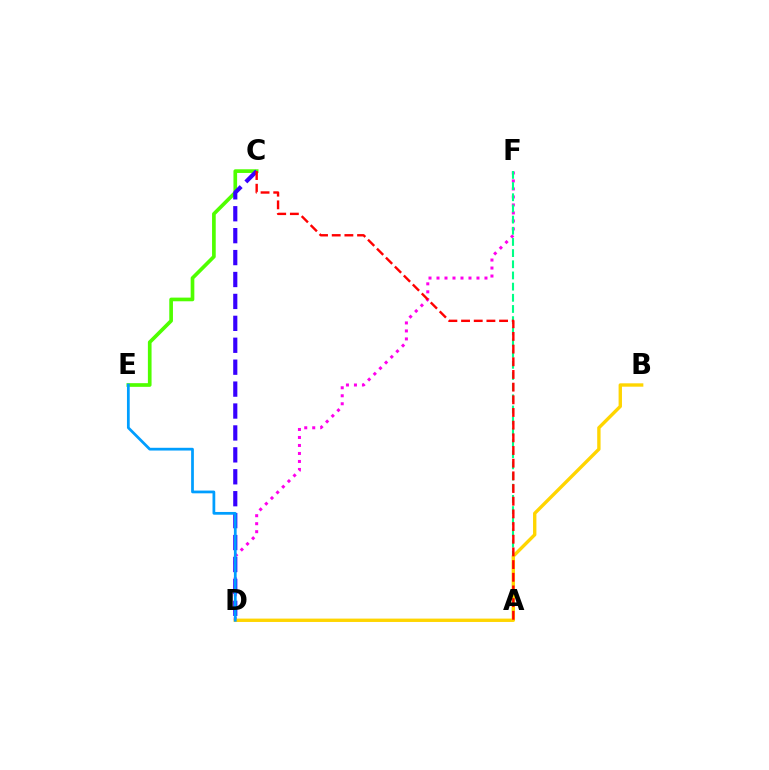{('D', 'F'): [{'color': '#ff00ed', 'line_style': 'dotted', 'thickness': 2.17}], ('A', 'F'): [{'color': '#00ff86', 'line_style': 'dashed', 'thickness': 1.52}], ('C', 'E'): [{'color': '#4fff00', 'line_style': 'solid', 'thickness': 2.64}], ('C', 'D'): [{'color': '#3700ff', 'line_style': 'dashed', 'thickness': 2.98}], ('B', 'D'): [{'color': '#ffd500', 'line_style': 'solid', 'thickness': 2.42}], ('D', 'E'): [{'color': '#009eff', 'line_style': 'solid', 'thickness': 1.98}], ('A', 'C'): [{'color': '#ff0000', 'line_style': 'dashed', 'thickness': 1.72}]}